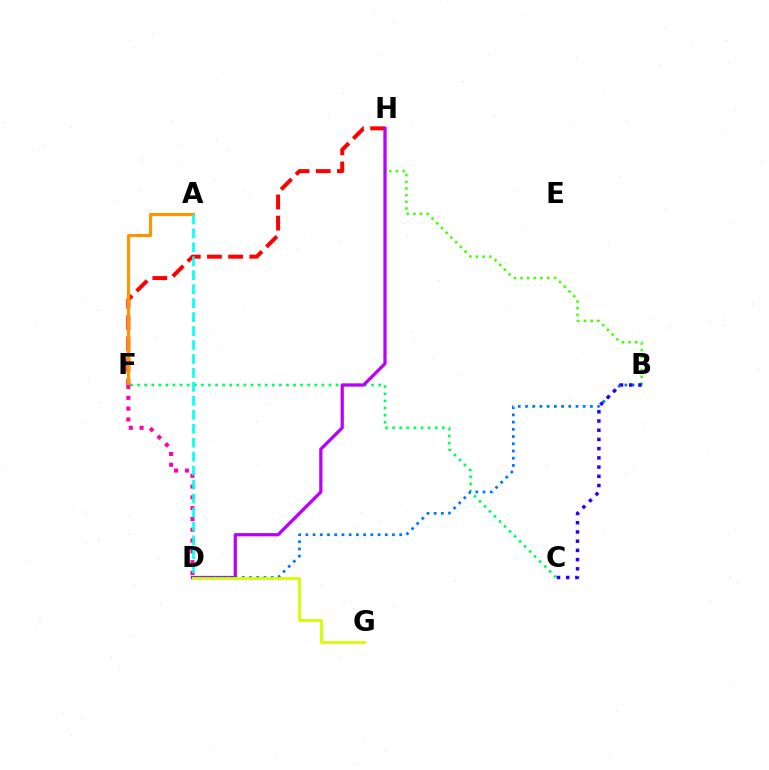{('B', 'H'): [{'color': '#3dff00', 'line_style': 'dotted', 'thickness': 1.82}], ('C', 'F'): [{'color': '#00ff5c', 'line_style': 'dotted', 'thickness': 1.93}], ('F', 'H'): [{'color': '#ff0000', 'line_style': 'dashed', 'thickness': 2.87}], ('A', 'F'): [{'color': '#ff9400', 'line_style': 'solid', 'thickness': 2.27}], ('D', 'H'): [{'color': '#b900ff', 'line_style': 'solid', 'thickness': 2.34}], ('D', 'F'): [{'color': '#ff00ac', 'line_style': 'dotted', 'thickness': 2.93}], ('B', 'D'): [{'color': '#0074ff', 'line_style': 'dotted', 'thickness': 1.96}], ('B', 'C'): [{'color': '#2500ff', 'line_style': 'dotted', 'thickness': 2.5}], ('A', 'D'): [{'color': '#00fff6', 'line_style': 'dashed', 'thickness': 1.9}], ('D', 'G'): [{'color': '#d1ff00', 'line_style': 'solid', 'thickness': 2.01}]}